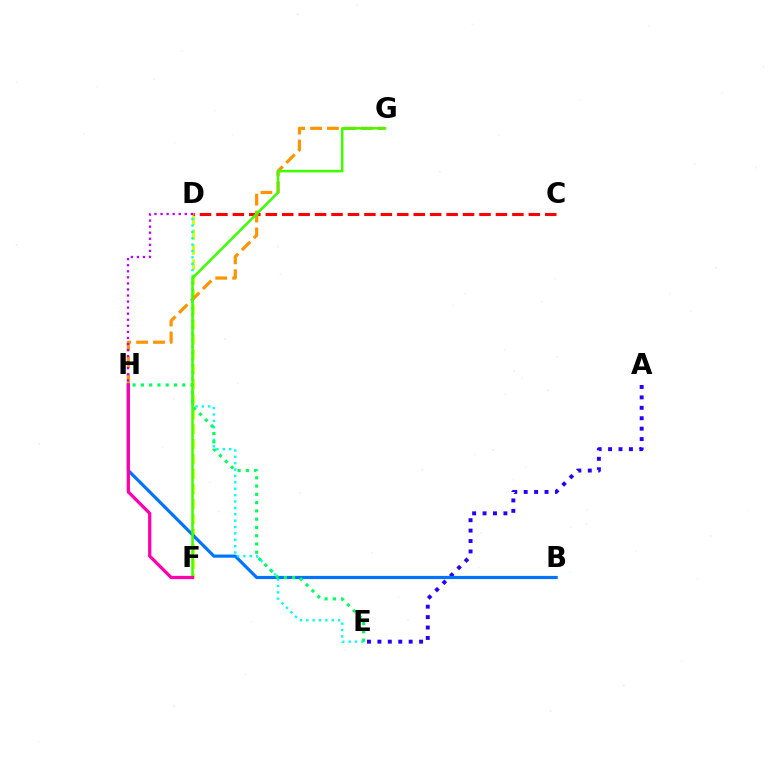{('A', 'E'): [{'color': '#2500ff', 'line_style': 'dotted', 'thickness': 2.83}], ('D', 'F'): [{'color': '#d1ff00', 'line_style': 'dashed', 'thickness': 2.03}], ('C', 'D'): [{'color': '#ff0000', 'line_style': 'dashed', 'thickness': 2.23}], ('G', 'H'): [{'color': '#ff9400', 'line_style': 'dashed', 'thickness': 2.29}], ('B', 'H'): [{'color': '#0074ff', 'line_style': 'solid', 'thickness': 2.3}], ('D', 'E'): [{'color': '#00fff6', 'line_style': 'dotted', 'thickness': 1.73}], ('E', 'H'): [{'color': '#00ff5c', 'line_style': 'dotted', 'thickness': 2.25}], ('F', 'G'): [{'color': '#3dff00', 'line_style': 'solid', 'thickness': 1.83}], ('F', 'H'): [{'color': '#ff00ac', 'line_style': 'solid', 'thickness': 2.34}], ('D', 'H'): [{'color': '#b900ff', 'line_style': 'dotted', 'thickness': 1.65}]}